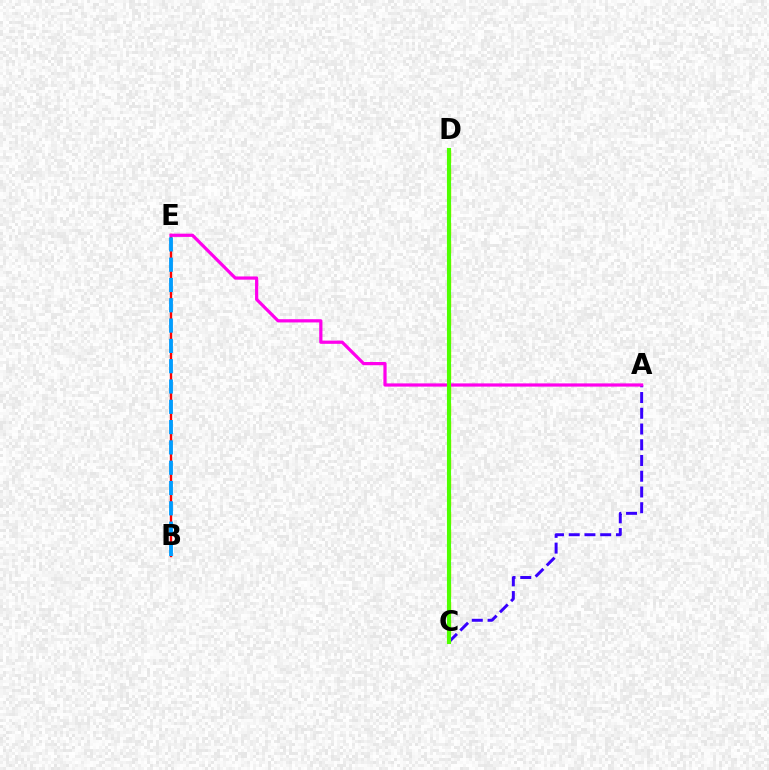{('C', 'D'): [{'color': '#00ff86', 'line_style': 'dotted', 'thickness': 1.94}, {'color': '#ffd500', 'line_style': 'dashed', 'thickness': 2.45}, {'color': '#4fff00', 'line_style': 'solid', 'thickness': 2.96}], ('A', 'C'): [{'color': '#3700ff', 'line_style': 'dashed', 'thickness': 2.14}], ('B', 'E'): [{'color': '#ff0000', 'line_style': 'solid', 'thickness': 1.7}, {'color': '#009eff', 'line_style': 'dashed', 'thickness': 2.76}], ('A', 'E'): [{'color': '#ff00ed', 'line_style': 'solid', 'thickness': 2.32}]}